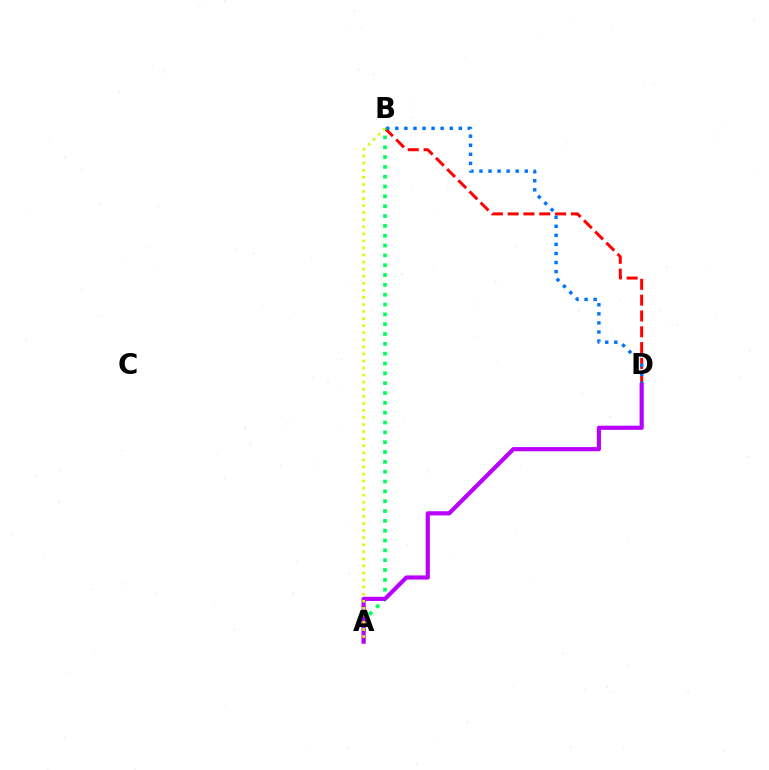{('B', 'D'): [{'color': '#ff0000', 'line_style': 'dashed', 'thickness': 2.15}, {'color': '#0074ff', 'line_style': 'dotted', 'thickness': 2.46}], ('A', 'B'): [{'color': '#00ff5c', 'line_style': 'dotted', 'thickness': 2.67}, {'color': '#d1ff00', 'line_style': 'dotted', 'thickness': 1.92}], ('A', 'D'): [{'color': '#b900ff', 'line_style': 'solid', 'thickness': 2.99}]}